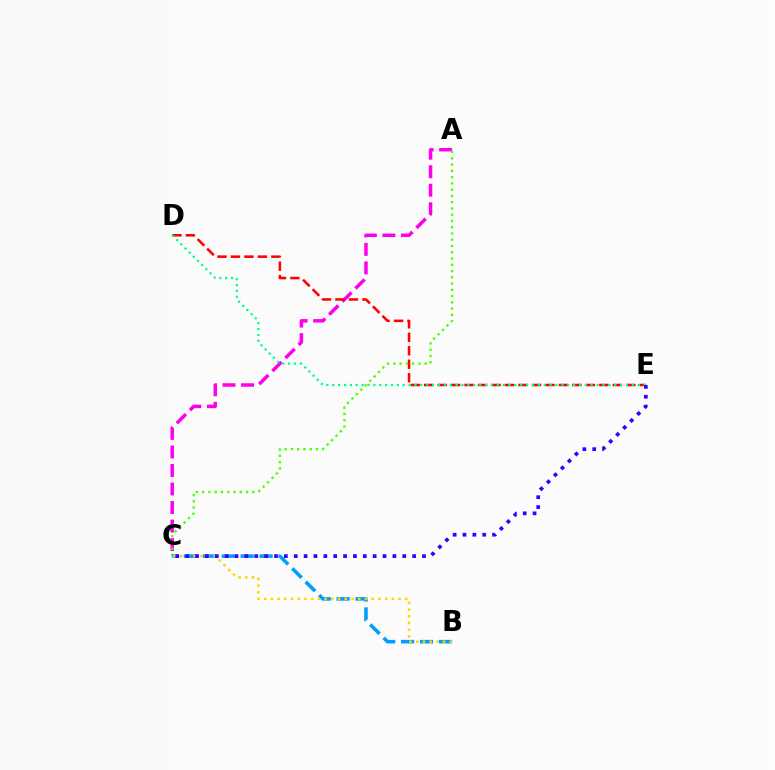{('A', 'C'): [{'color': '#ff00ed', 'line_style': 'dashed', 'thickness': 2.52}, {'color': '#4fff00', 'line_style': 'dotted', 'thickness': 1.7}], ('D', 'E'): [{'color': '#ff0000', 'line_style': 'dashed', 'thickness': 1.83}, {'color': '#00ff86', 'line_style': 'dotted', 'thickness': 1.6}], ('B', 'C'): [{'color': '#009eff', 'line_style': 'dashed', 'thickness': 2.57}, {'color': '#ffd500', 'line_style': 'dotted', 'thickness': 1.83}], ('C', 'E'): [{'color': '#3700ff', 'line_style': 'dotted', 'thickness': 2.68}]}